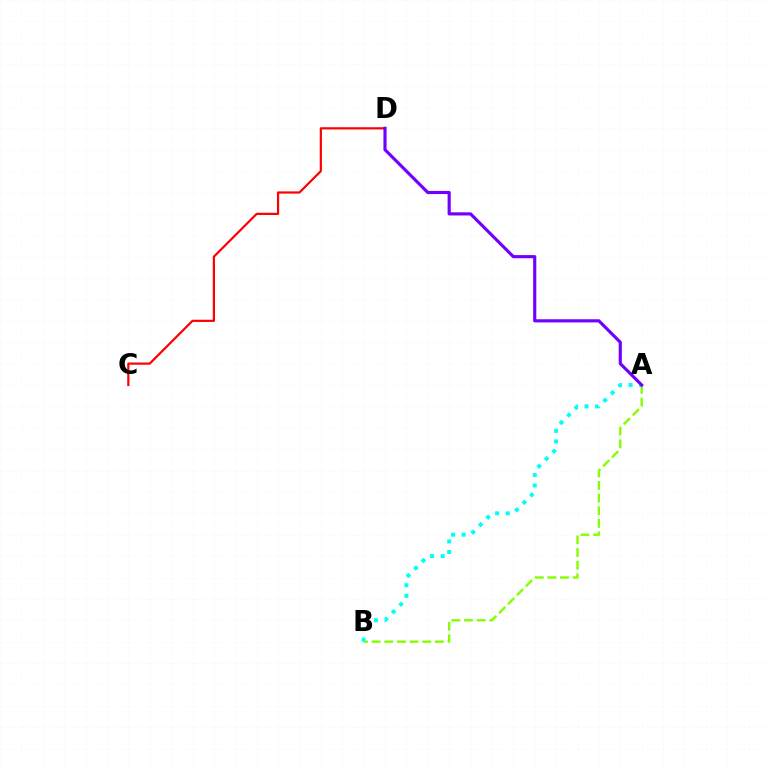{('A', 'B'): [{'color': '#84ff00', 'line_style': 'dashed', 'thickness': 1.72}, {'color': '#00fff6', 'line_style': 'dotted', 'thickness': 2.88}], ('C', 'D'): [{'color': '#ff0000', 'line_style': 'solid', 'thickness': 1.59}], ('A', 'D'): [{'color': '#7200ff', 'line_style': 'solid', 'thickness': 2.27}]}